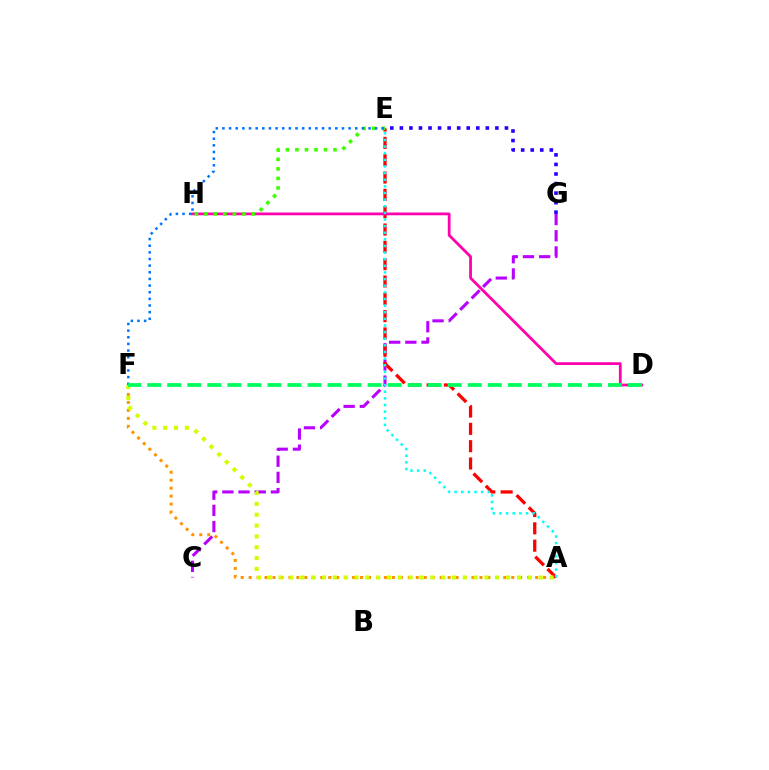{('C', 'G'): [{'color': '#b900ff', 'line_style': 'dashed', 'thickness': 2.2}], ('A', 'F'): [{'color': '#ff9400', 'line_style': 'dotted', 'thickness': 2.16}, {'color': '#d1ff00', 'line_style': 'dotted', 'thickness': 2.94}], ('A', 'E'): [{'color': '#ff0000', 'line_style': 'dashed', 'thickness': 2.35}, {'color': '#00fff6', 'line_style': 'dotted', 'thickness': 1.8}], ('D', 'H'): [{'color': '#ff00ac', 'line_style': 'solid', 'thickness': 1.98}], ('E', 'H'): [{'color': '#3dff00', 'line_style': 'dotted', 'thickness': 2.58}], ('E', 'G'): [{'color': '#2500ff', 'line_style': 'dotted', 'thickness': 2.6}], ('E', 'F'): [{'color': '#0074ff', 'line_style': 'dotted', 'thickness': 1.8}], ('D', 'F'): [{'color': '#00ff5c', 'line_style': 'dashed', 'thickness': 2.72}]}